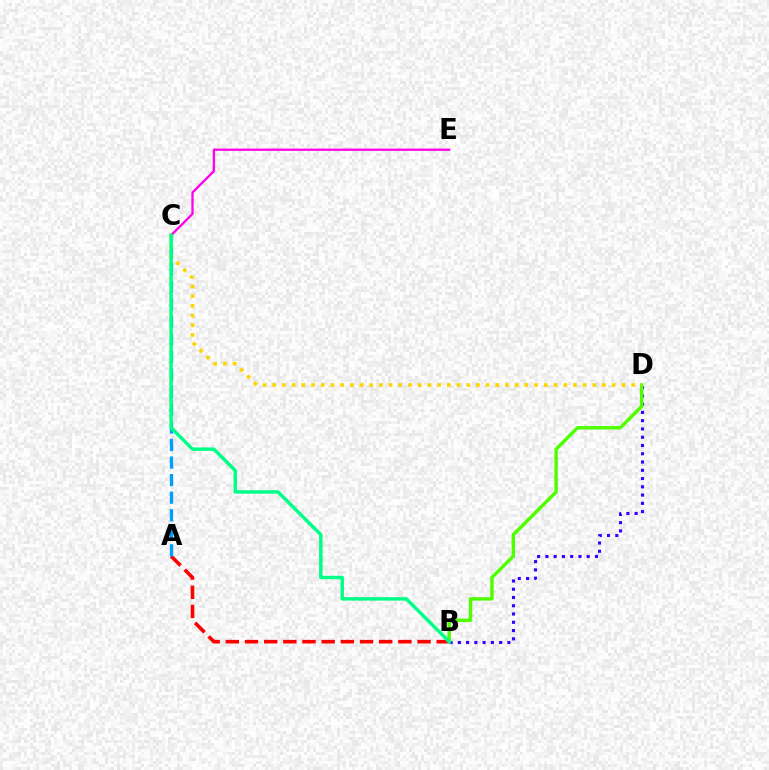{('B', 'D'): [{'color': '#3700ff', 'line_style': 'dotted', 'thickness': 2.25}, {'color': '#4fff00', 'line_style': 'solid', 'thickness': 2.48}], ('A', 'B'): [{'color': '#ff0000', 'line_style': 'dashed', 'thickness': 2.6}], ('A', 'C'): [{'color': '#009eff', 'line_style': 'dashed', 'thickness': 2.39}], ('C', 'D'): [{'color': '#ffd500', 'line_style': 'dotted', 'thickness': 2.64}], ('C', 'E'): [{'color': '#ff00ed', 'line_style': 'solid', 'thickness': 1.66}], ('B', 'C'): [{'color': '#00ff86', 'line_style': 'solid', 'thickness': 2.48}]}